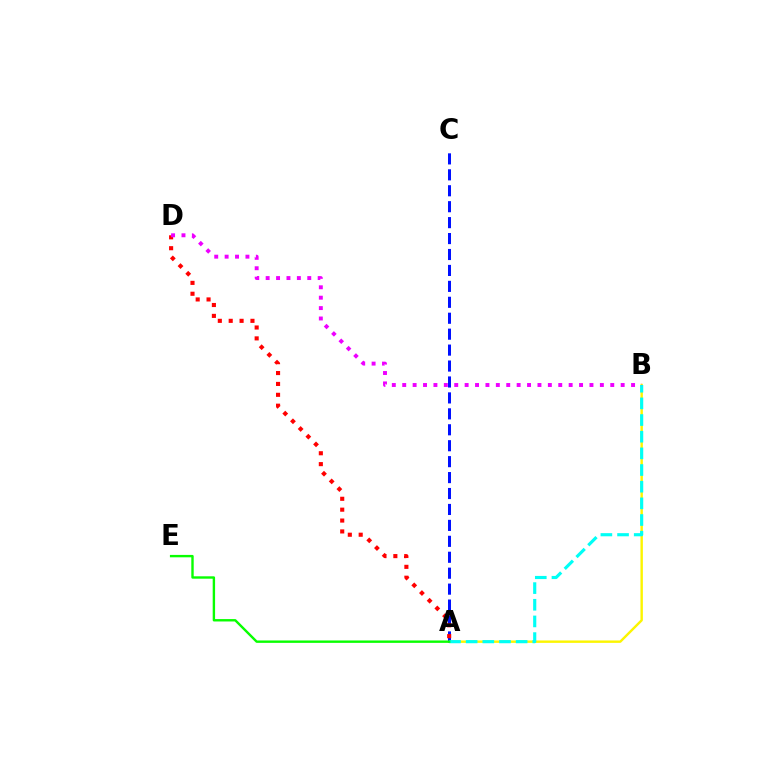{('A', 'B'): [{'color': '#fcf500', 'line_style': 'solid', 'thickness': 1.74}, {'color': '#00fff6', 'line_style': 'dashed', 'thickness': 2.26}], ('A', 'C'): [{'color': '#0010ff', 'line_style': 'dashed', 'thickness': 2.16}], ('A', 'D'): [{'color': '#ff0000', 'line_style': 'dotted', 'thickness': 2.96}], ('A', 'E'): [{'color': '#08ff00', 'line_style': 'solid', 'thickness': 1.72}], ('B', 'D'): [{'color': '#ee00ff', 'line_style': 'dotted', 'thickness': 2.83}]}